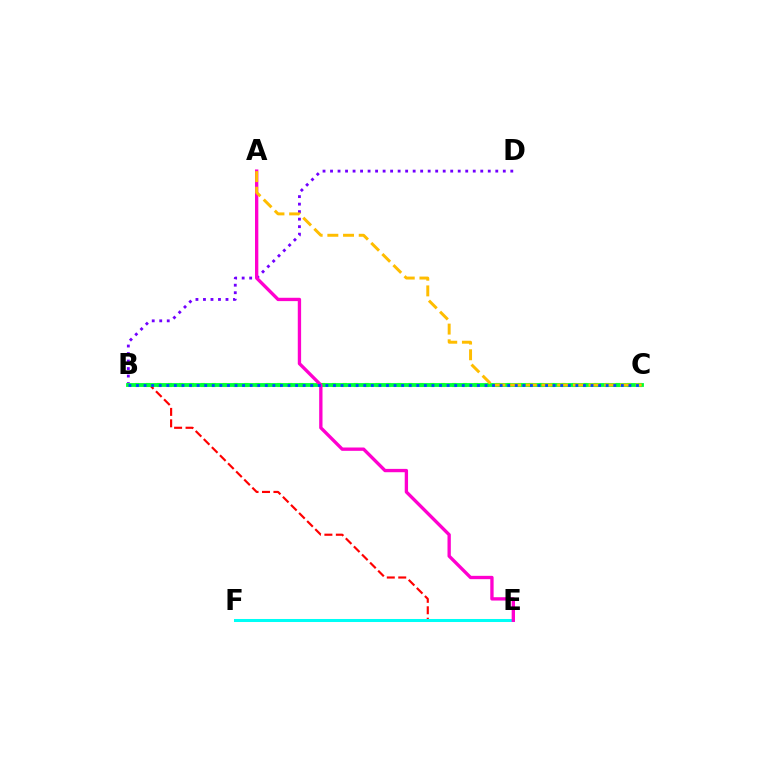{('B', 'E'): [{'color': '#ff0000', 'line_style': 'dashed', 'thickness': 1.55}], ('E', 'F'): [{'color': '#00fff6', 'line_style': 'solid', 'thickness': 2.18}], ('B', 'D'): [{'color': '#7200ff', 'line_style': 'dotted', 'thickness': 2.04}], ('B', 'C'): [{'color': '#84ff00', 'line_style': 'dotted', 'thickness': 2.97}, {'color': '#00ff39', 'line_style': 'solid', 'thickness': 2.75}, {'color': '#004bff', 'line_style': 'dotted', 'thickness': 2.06}], ('A', 'E'): [{'color': '#ff00cf', 'line_style': 'solid', 'thickness': 2.4}], ('A', 'C'): [{'color': '#ffbd00', 'line_style': 'dashed', 'thickness': 2.13}]}